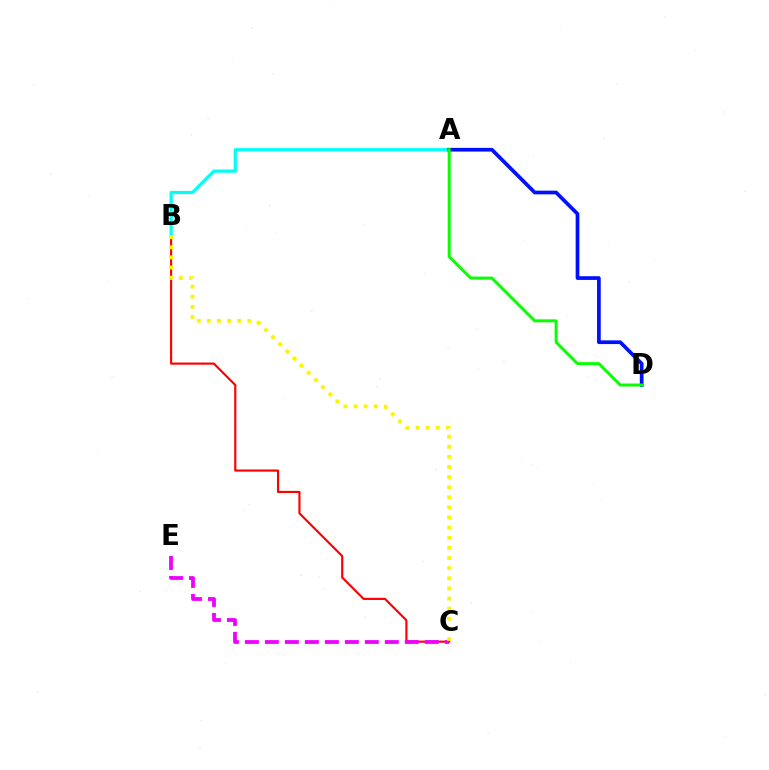{('B', 'C'): [{'color': '#ff0000', 'line_style': 'solid', 'thickness': 1.55}, {'color': '#fcf500', 'line_style': 'dotted', 'thickness': 2.75}], ('A', 'B'): [{'color': '#00fff6', 'line_style': 'solid', 'thickness': 2.31}], ('A', 'D'): [{'color': '#0010ff', 'line_style': 'solid', 'thickness': 2.67}, {'color': '#08ff00', 'line_style': 'solid', 'thickness': 2.13}], ('C', 'E'): [{'color': '#ee00ff', 'line_style': 'dashed', 'thickness': 2.72}]}